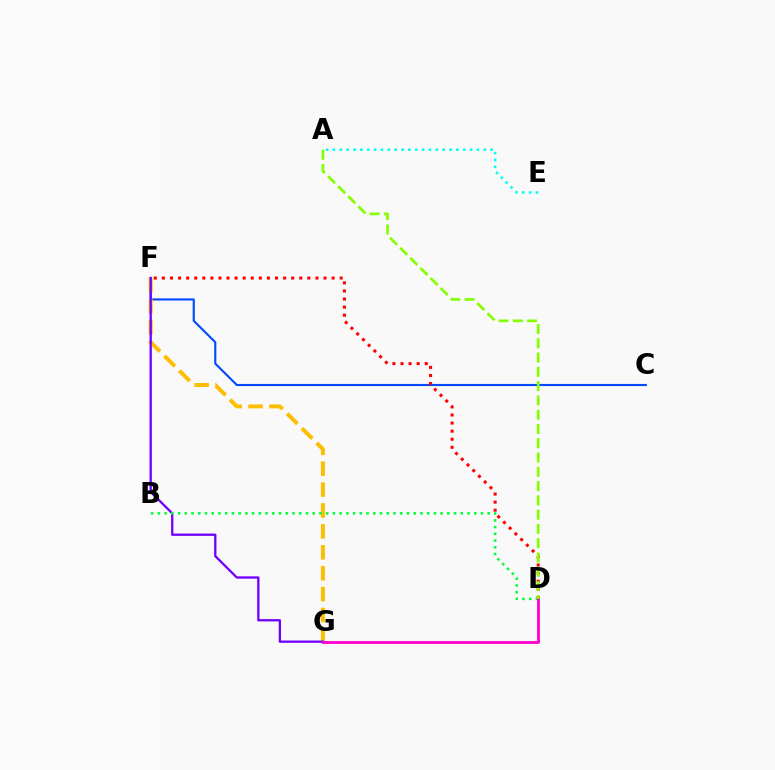{('C', 'F'): [{'color': '#004bff', 'line_style': 'solid', 'thickness': 1.53}], ('D', 'F'): [{'color': '#ff0000', 'line_style': 'dotted', 'thickness': 2.2}], ('F', 'G'): [{'color': '#ffbd00', 'line_style': 'dashed', 'thickness': 2.84}, {'color': '#7200ff', 'line_style': 'solid', 'thickness': 1.66}], ('B', 'D'): [{'color': '#00ff39', 'line_style': 'dotted', 'thickness': 1.83}], ('A', 'E'): [{'color': '#00fff6', 'line_style': 'dotted', 'thickness': 1.86}], ('D', 'G'): [{'color': '#ff00cf', 'line_style': 'solid', 'thickness': 2.05}], ('A', 'D'): [{'color': '#84ff00', 'line_style': 'dashed', 'thickness': 1.94}]}